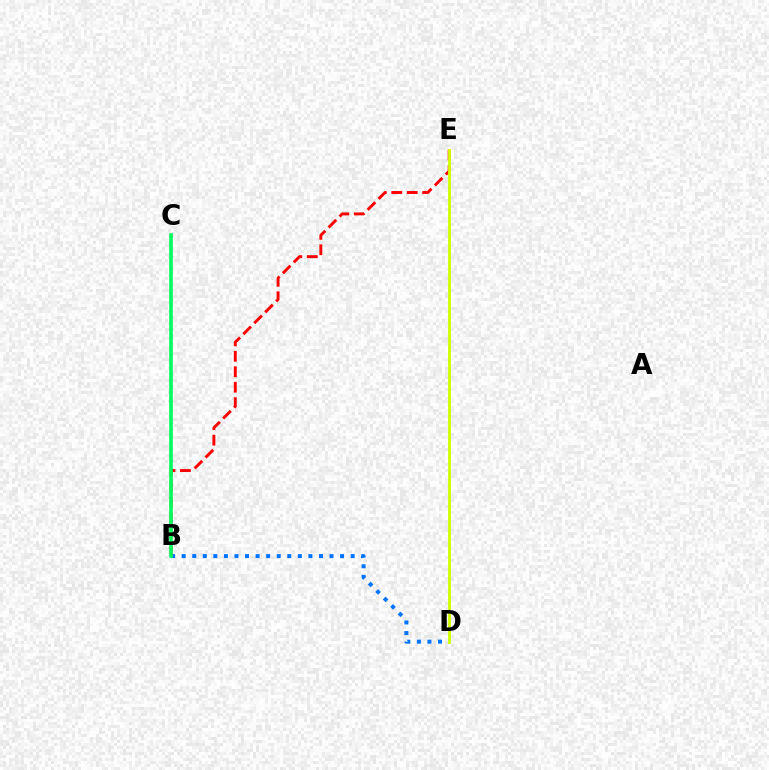{('B', 'D'): [{'color': '#0074ff', 'line_style': 'dotted', 'thickness': 2.87}], ('B', 'C'): [{'color': '#b900ff', 'line_style': 'dotted', 'thickness': 1.7}, {'color': '#00ff5c', 'line_style': 'solid', 'thickness': 2.59}], ('B', 'E'): [{'color': '#ff0000', 'line_style': 'dashed', 'thickness': 2.1}], ('D', 'E'): [{'color': '#d1ff00', 'line_style': 'solid', 'thickness': 2.03}]}